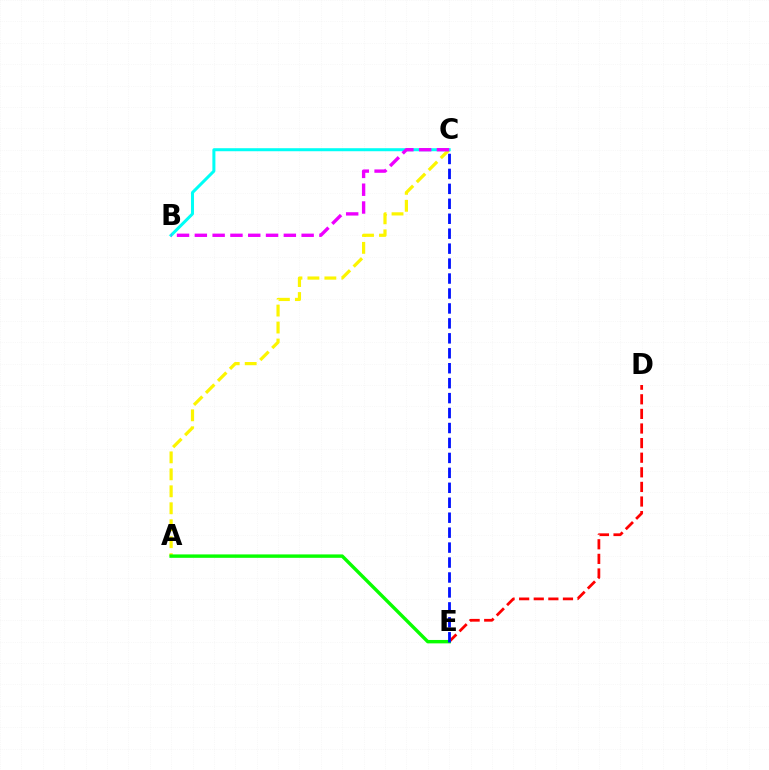{('A', 'C'): [{'color': '#fcf500', 'line_style': 'dashed', 'thickness': 2.31}], ('B', 'C'): [{'color': '#00fff6', 'line_style': 'solid', 'thickness': 2.17}, {'color': '#ee00ff', 'line_style': 'dashed', 'thickness': 2.42}], ('D', 'E'): [{'color': '#ff0000', 'line_style': 'dashed', 'thickness': 1.98}], ('A', 'E'): [{'color': '#08ff00', 'line_style': 'solid', 'thickness': 2.46}], ('C', 'E'): [{'color': '#0010ff', 'line_style': 'dashed', 'thickness': 2.03}]}